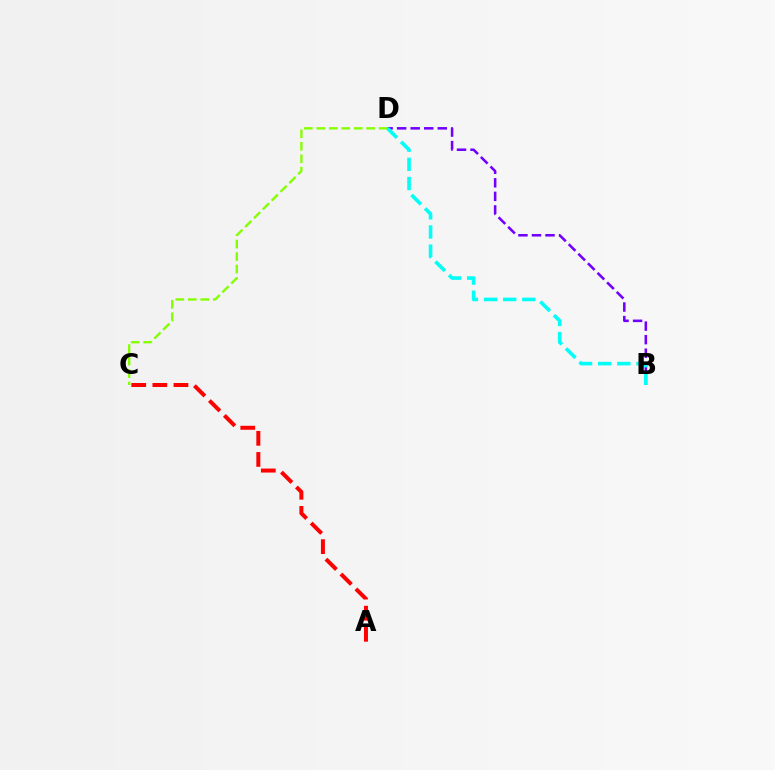{('B', 'D'): [{'color': '#7200ff', 'line_style': 'dashed', 'thickness': 1.84}, {'color': '#00fff6', 'line_style': 'dashed', 'thickness': 2.6}], ('A', 'C'): [{'color': '#ff0000', 'line_style': 'dashed', 'thickness': 2.87}], ('C', 'D'): [{'color': '#84ff00', 'line_style': 'dashed', 'thickness': 1.69}]}